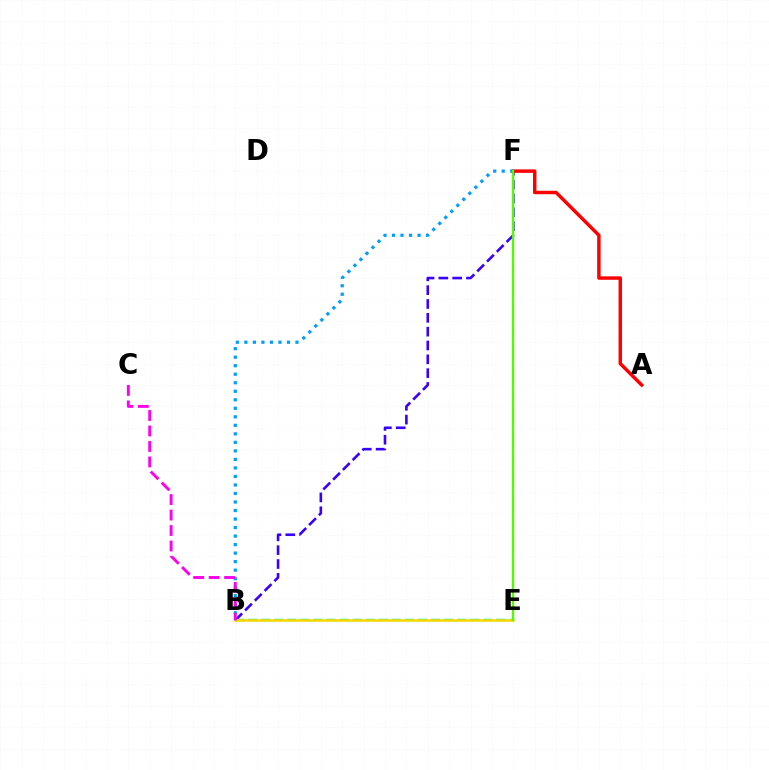{('B', 'E'): [{'color': '#00ff86', 'line_style': 'dashed', 'thickness': 1.77}, {'color': '#ffd500', 'line_style': 'solid', 'thickness': 1.81}], ('B', 'F'): [{'color': '#3700ff', 'line_style': 'dashed', 'thickness': 1.88}, {'color': '#009eff', 'line_style': 'dotted', 'thickness': 2.31}], ('A', 'F'): [{'color': '#ff0000', 'line_style': 'solid', 'thickness': 2.48}], ('E', 'F'): [{'color': '#4fff00', 'line_style': 'solid', 'thickness': 1.67}], ('B', 'C'): [{'color': '#ff00ed', 'line_style': 'dashed', 'thickness': 2.1}]}